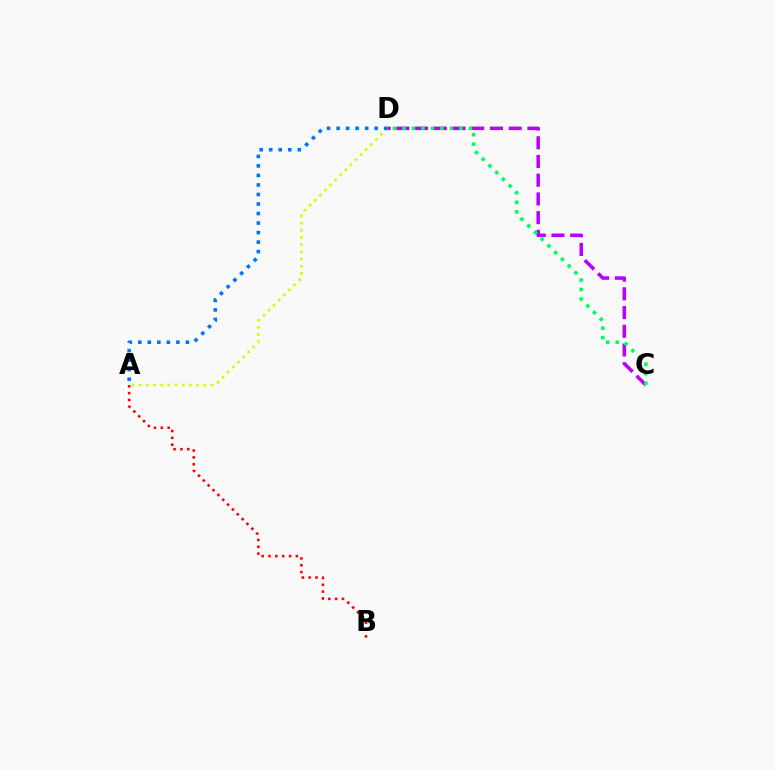{('A', 'D'): [{'color': '#d1ff00', 'line_style': 'dotted', 'thickness': 1.95}, {'color': '#0074ff', 'line_style': 'dotted', 'thickness': 2.59}], ('A', 'B'): [{'color': '#ff0000', 'line_style': 'dotted', 'thickness': 1.86}], ('C', 'D'): [{'color': '#b900ff', 'line_style': 'dashed', 'thickness': 2.54}, {'color': '#00ff5c', 'line_style': 'dotted', 'thickness': 2.58}]}